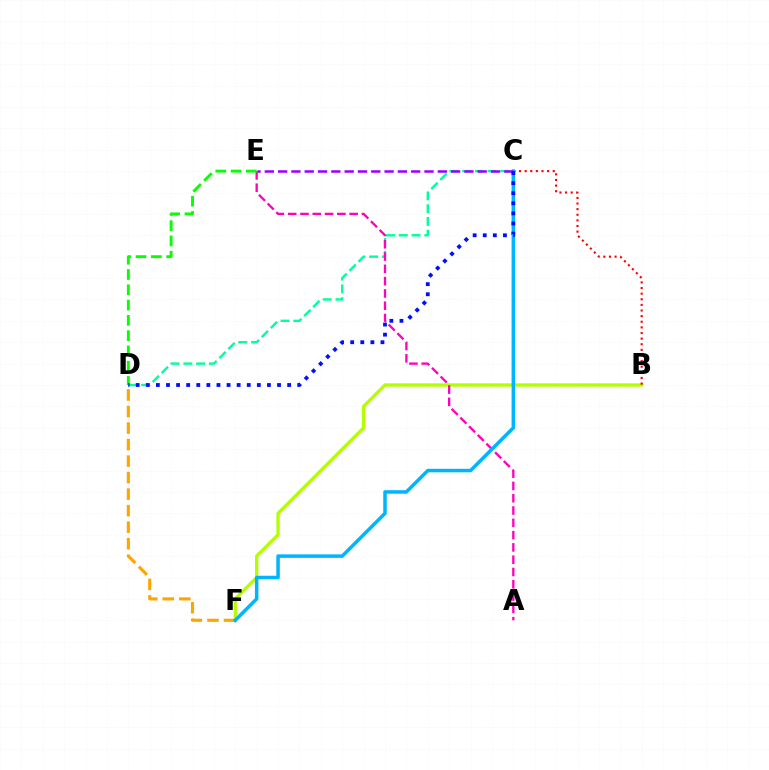{('C', 'D'): [{'color': '#00ff9d', 'line_style': 'dashed', 'thickness': 1.73}, {'color': '#0010ff', 'line_style': 'dotted', 'thickness': 2.74}], ('B', 'F'): [{'color': '#b3ff00', 'line_style': 'solid', 'thickness': 2.39}], ('B', 'C'): [{'color': '#ff0000', 'line_style': 'dotted', 'thickness': 1.53}], ('A', 'E'): [{'color': '#ff00bd', 'line_style': 'dashed', 'thickness': 1.67}], ('D', 'F'): [{'color': '#ffa500', 'line_style': 'dashed', 'thickness': 2.24}], ('C', 'F'): [{'color': '#00b5ff', 'line_style': 'solid', 'thickness': 2.52}], ('D', 'E'): [{'color': '#08ff00', 'line_style': 'dashed', 'thickness': 2.08}], ('C', 'E'): [{'color': '#9b00ff', 'line_style': 'dashed', 'thickness': 1.81}]}